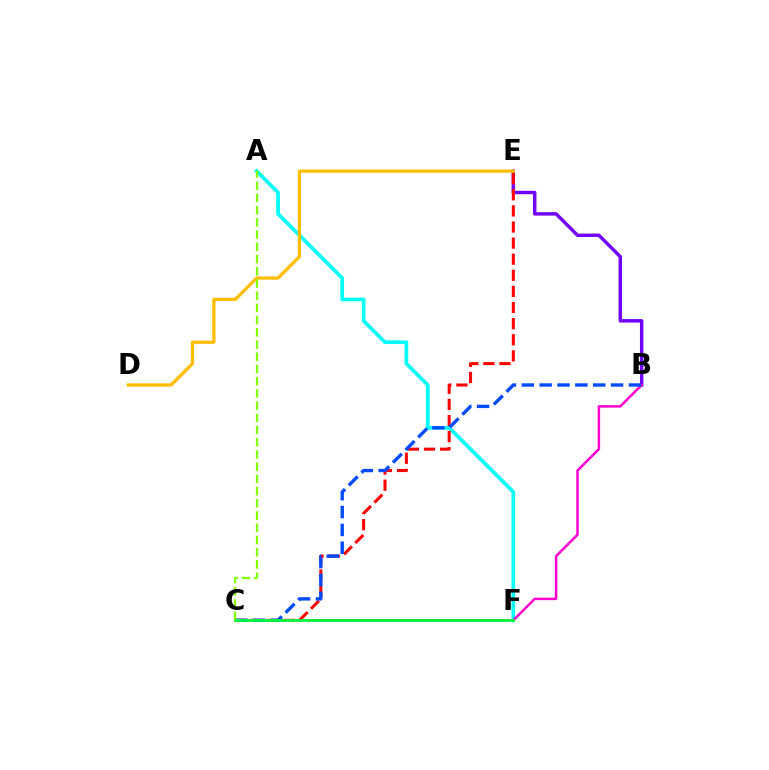{('A', 'F'): [{'color': '#00fff6', 'line_style': 'solid', 'thickness': 2.66}], ('B', 'E'): [{'color': '#7200ff', 'line_style': 'solid', 'thickness': 2.48}], ('C', 'E'): [{'color': '#ff0000', 'line_style': 'dashed', 'thickness': 2.19}], ('D', 'E'): [{'color': '#ffbd00', 'line_style': 'solid', 'thickness': 2.36}], ('B', 'C'): [{'color': '#ff00cf', 'line_style': 'solid', 'thickness': 1.8}, {'color': '#004bff', 'line_style': 'dashed', 'thickness': 2.43}], ('C', 'F'): [{'color': '#00ff39', 'line_style': 'solid', 'thickness': 1.96}], ('A', 'C'): [{'color': '#84ff00', 'line_style': 'dashed', 'thickness': 1.66}]}